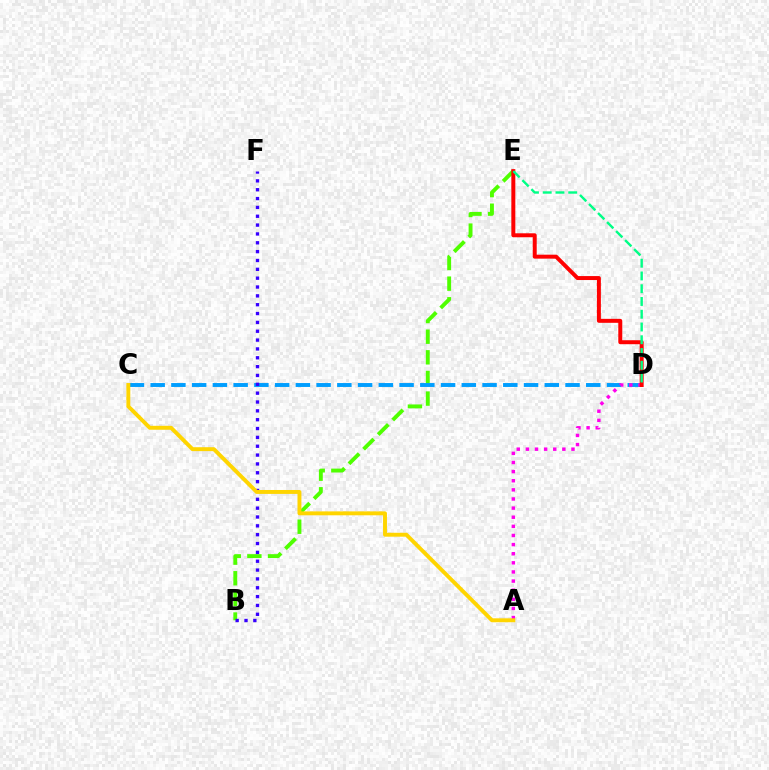{('B', 'E'): [{'color': '#4fff00', 'line_style': 'dashed', 'thickness': 2.8}], ('C', 'D'): [{'color': '#009eff', 'line_style': 'dashed', 'thickness': 2.82}], ('A', 'D'): [{'color': '#ff00ed', 'line_style': 'dotted', 'thickness': 2.48}], ('B', 'F'): [{'color': '#3700ff', 'line_style': 'dotted', 'thickness': 2.4}], ('D', 'E'): [{'color': '#ff0000', 'line_style': 'solid', 'thickness': 2.86}, {'color': '#00ff86', 'line_style': 'dashed', 'thickness': 1.73}], ('A', 'C'): [{'color': '#ffd500', 'line_style': 'solid', 'thickness': 2.82}]}